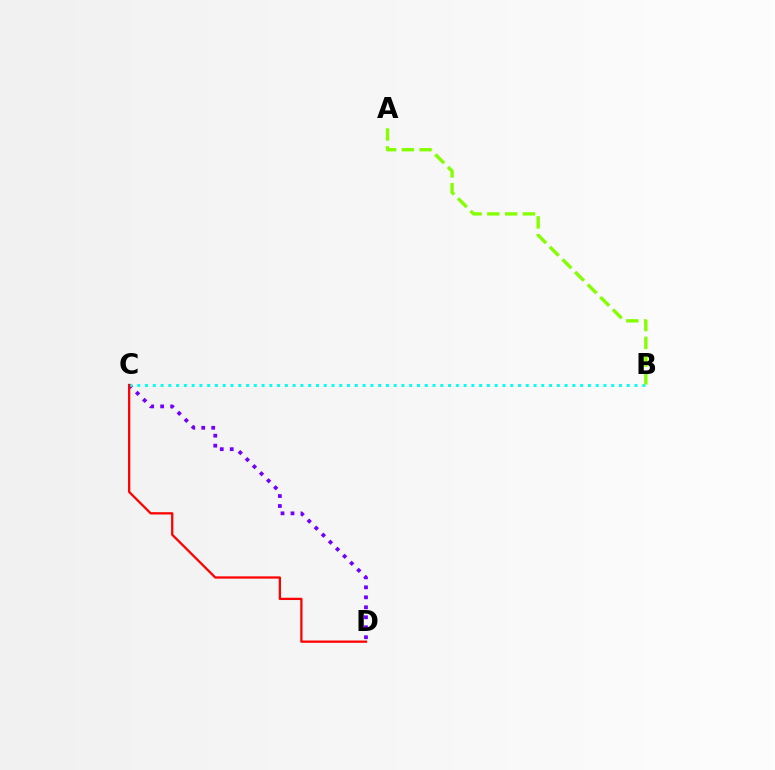{('C', 'D'): [{'color': '#7200ff', 'line_style': 'dotted', 'thickness': 2.71}, {'color': '#ff0000', 'line_style': 'solid', 'thickness': 1.64}], ('B', 'C'): [{'color': '#00fff6', 'line_style': 'dotted', 'thickness': 2.11}], ('A', 'B'): [{'color': '#84ff00', 'line_style': 'dashed', 'thickness': 2.42}]}